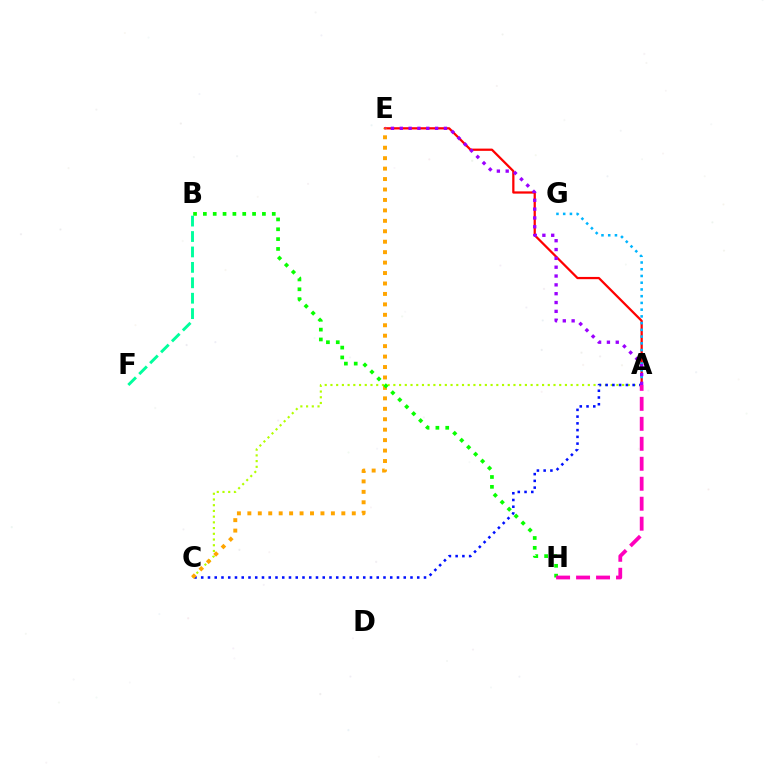{('A', 'C'): [{'color': '#b3ff00', 'line_style': 'dotted', 'thickness': 1.55}, {'color': '#0010ff', 'line_style': 'dotted', 'thickness': 1.83}], ('A', 'E'): [{'color': '#ff0000', 'line_style': 'solid', 'thickness': 1.62}, {'color': '#9b00ff', 'line_style': 'dotted', 'thickness': 2.4}], ('C', 'E'): [{'color': '#ffa500', 'line_style': 'dotted', 'thickness': 2.84}], ('A', 'G'): [{'color': '#00b5ff', 'line_style': 'dotted', 'thickness': 1.83}], ('B', 'H'): [{'color': '#08ff00', 'line_style': 'dotted', 'thickness': 2.67}], ('B', 'F'): [{'color': '#00ff9d', 'line_style': 'dashed', 'thickness': 2.1}], ('A', 'H'): [{'color': '#ff00bd', 'line_style': 'dashed', 'thickness': 2.71}]}